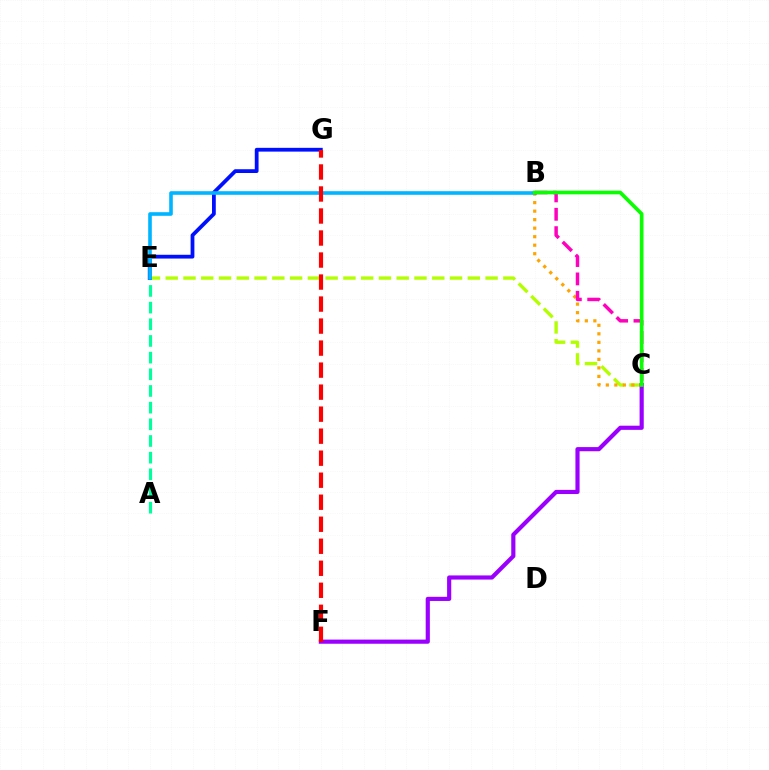{('C', 'E'): [{'color': '#b3ff00', 'line_style': 'dashed', 'thickness': 2.41}], ('A', 'E'): [{'color': '#00ff9d', 'line_style': 'dashed', 'thickness': 2.27}], ('E', 'G'): [{'color': '#0010ff', 'line_style': 'solid', 'thickness': 2.72}], ('B', 'C'): [{'color': '#ffa500', 'line_style': 'dotted', 'thickness': 2.31}, {'color': '#ff00bd', 'line_style': 'dashed', 'thickness': 2.5}, {'color': '#08ff00', 'line_style': 'solid', 'thickness': 2.63}], ('C', 'F'): [{'color': '#9b00ff', 'line_style': 'solid', 'thickness': 2.99}], ('B', 'E'): [{'color': '#00b5ff', 'line_style': 'solid', 'thickness': 2.6}], ('F', 'G'): [{'color': '#ff0000', 'line_style': 'dashed', 'thickness': 2.99}]}